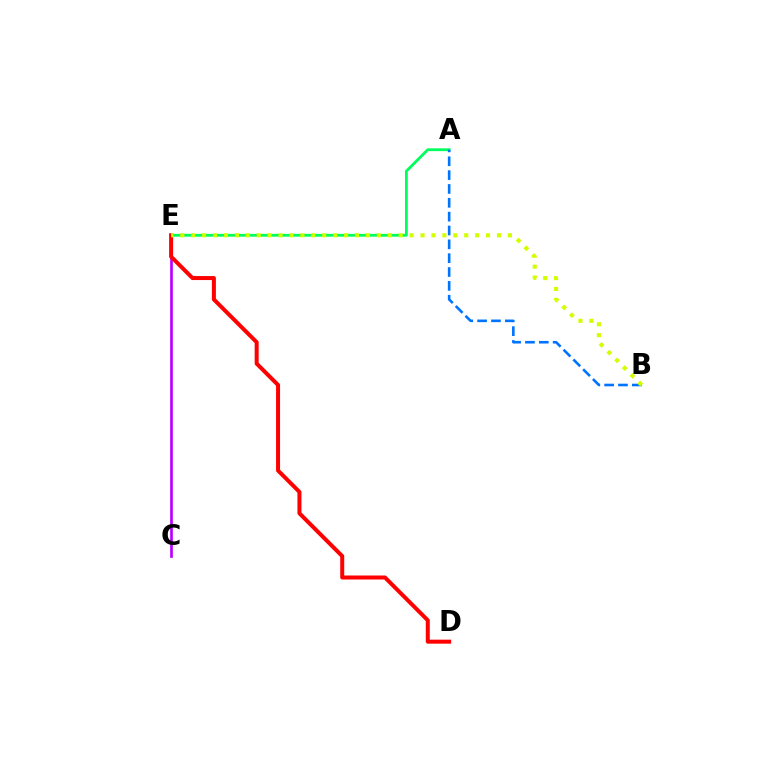{('A', 'E'): [{'color': '#00ff5c', 'line_style': 'solid', 'thickness': 2.02}], ('C', 'E'): [{'color': '#b900ff', 'line_style': 'solid', 'thickness': 1.93}], ('D', 'E'): [{'color': '#ff0000', 'line_style': 'solid', 'thickness': 2.88}], ('A', 'B'): [{'color': '#0074ff', 'line_style': 'dashed', 'thickness': 1.88}], ('B', 'E'): [{'color': '#d1ff00', 'line_style': 'dotted', 'thickness': 2.97}]}